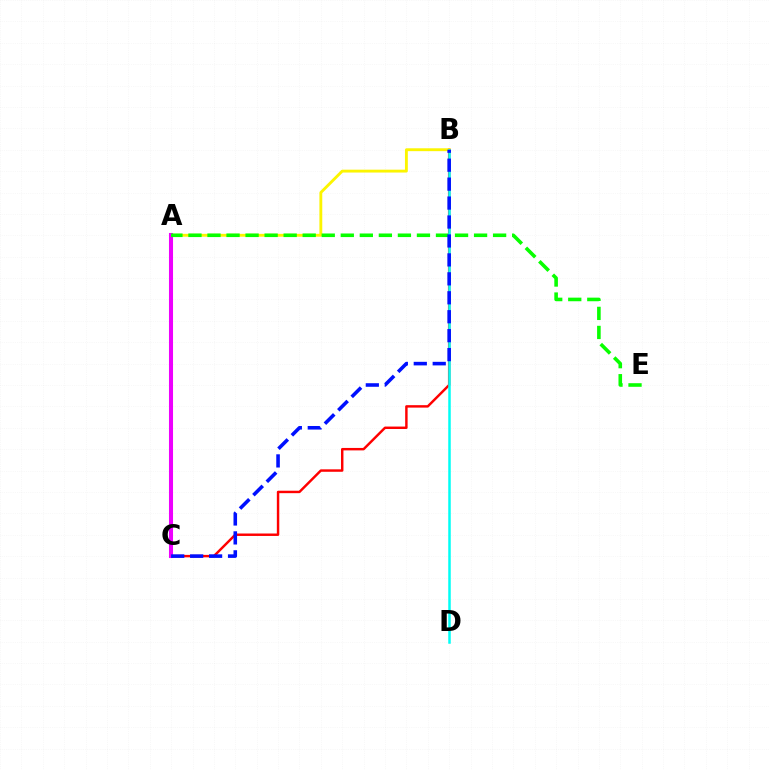{('B', 'C'): [{'color': '#ff0000', 'line_style': 'solid', 'thickness': 1.76}, {'color': '#0010ff', 'line_style': 'dashed', 'thickness': 2.57}], ('A', 'B'): [{'color': '#fcf500', 'line_style': 'solid', 'thickness': 2.06}], ('A', 'C'): [{'color': '#ee00ff', 'line_style': 'solid', 'thickness': 2.92}], ('A', 'E'): [{'color': '#08ff00', 'line_style': 'dashed', 'thickness': 2.59}], ('B', 'D'): [{'color': '#00fff6', 'line_style': 'solid', 'thickness': 1.81}]}